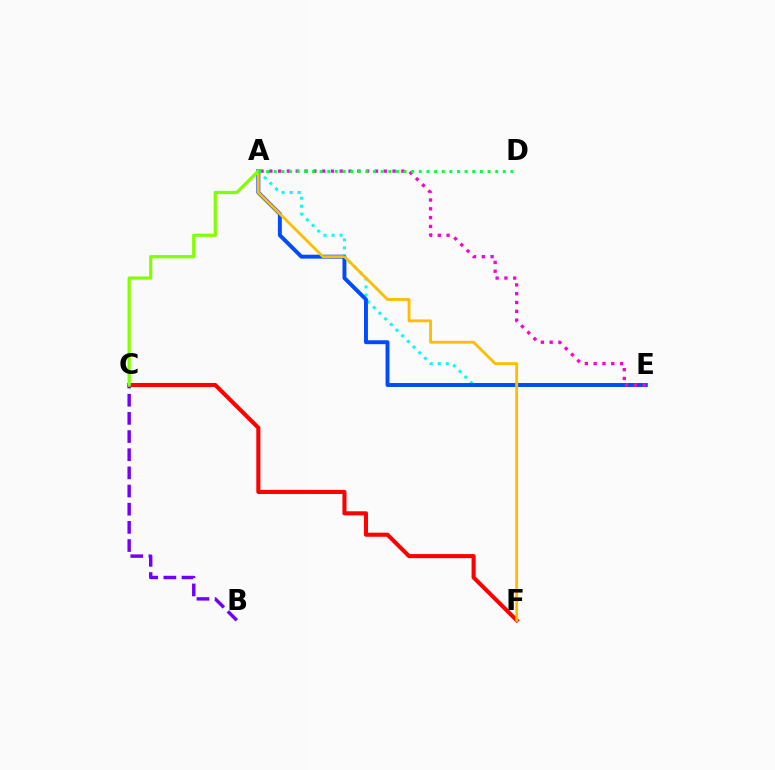{('A', 'E'): [{'color': '#00fff6', 'line_style': 'dotted', 'thickness': 2.18}, {'color': '#004bff', 'line_style': 'solid', 'thickness': 2.83}, {'color': '#ff00cf', 'line_style': 'dotted', 'thickness': 2.39}], ('C', 'F'): [{'color': '#ff0000', 'line_style': 'solid', 'thickness': 2.94}], ('A', 'F'): [{'color': '#ffbd00', 'line_style': 'solid', 'thickness': 2.03}], ('B', 'C'): [{'color': '#7200ff', 'line_style': 'dashed', 'thickness': 2.47}], ('A', 'C'): [{'color': '#84ff00', 'line_style': 'solid', 'thickness': 2.32}], ('A', 'D'): [{'color': '#00ff39', 'line_style': 'dotted', 'thickness': 2.07}]}